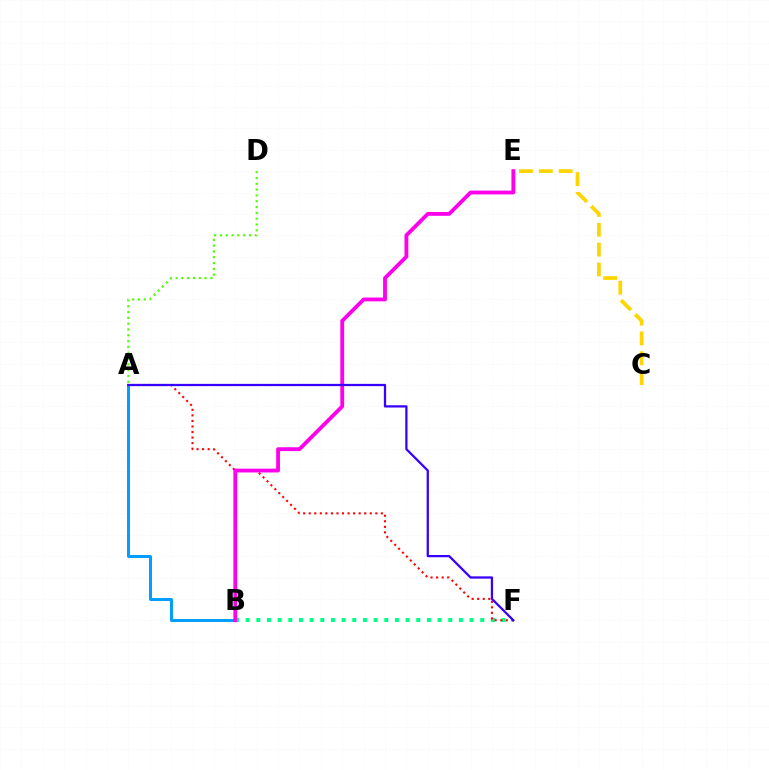{('A', 'D'): [{'color': '#4fff00', 'line_style': 'dotted', 'thickness': 1.58}], ('B', 'F'): [{'color': '#00ff86', 'line_style': 'dotted', 'thickness': 2.9}], ('C', 'E'): [{'color': '#ffd500', 'line_style': 'dashed', 'thickness': 2.7}], ('A', 'B'): [{'color': '#009eff', 'line_style': 'solid', 'thickness': 2.14}], ('A', 'F'): [{'color': '#ff0000', 'line_style': 'dotted', 'thickness': 1.51}, {'color': '#3700ff', 'line_style': 'solid', 'thickness': 1.63}], ('B', 'E'): [{'color': '#ff00ed', 'line_style': 'solid', 'thickness': 2.75}]}